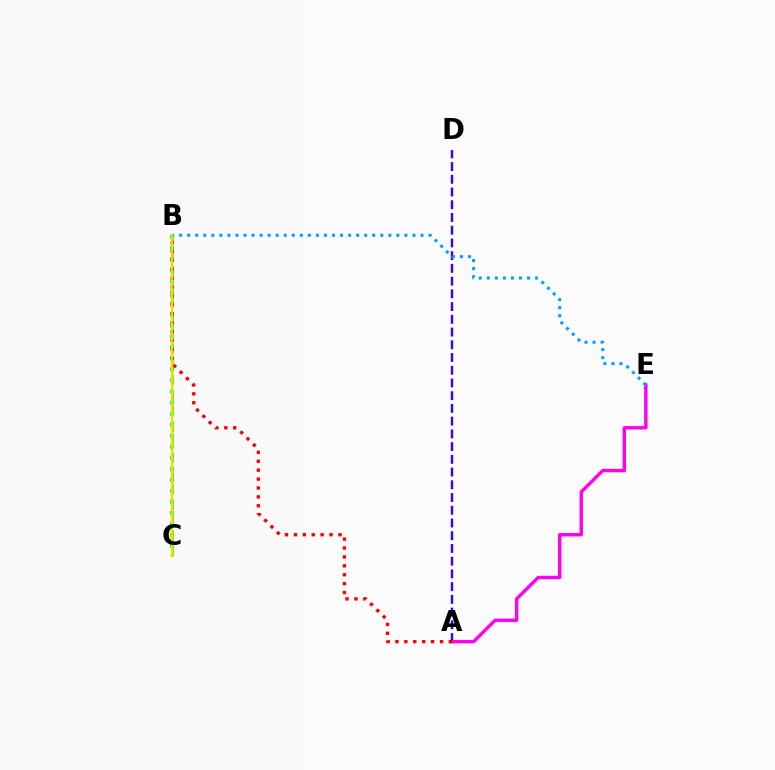{('A', 'D'): [{'color': '#3700ff', 'line_style': 'dashed', 'thickness': 1.73}], ('B', 'C'): [{'color': '#00ff86', 'line_style': 'dotted', 'thickness': 3.0}, {'color': '#4fff00', 'line_style': 'dashed', 'thickness': 2.12}, {'color': '#ffd500', 'line_style': 'solid', 'thickness': 1.63}], ('A', 'E'): [{'color': '#ff00ed', 'line_style': 'solid', 'thickness': 2.44}], ('A', 'B'): [{'color': '#ff0000', 'line_style': 'dotted', 'thickness': 2.42}], ('B', 'E'): [{'color': '#009eff', 'line_style': 'dotted', 'thickness': 2.19}]}